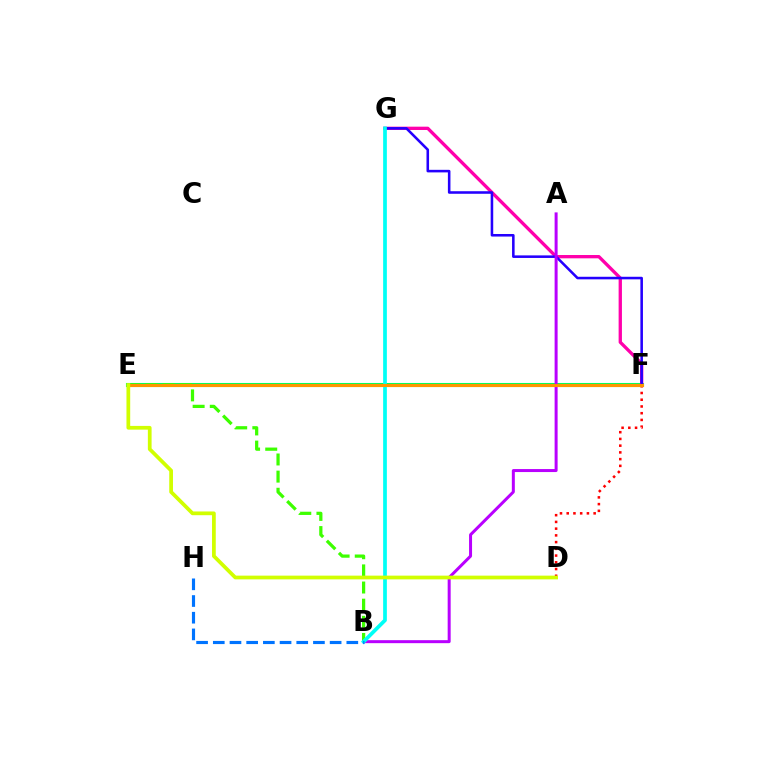{('E', 'F'): [{'color': '#00ff5c', 'line_style': 'solid', 'thickness': 2.94}, {'color': '#ff9400', 'line_style': 'solid', 'thickness': 2.23}], ('F', 'G'): [{'color': '#ff00ac', 'line_style': 'solid', 'thickness': 2.39}, {'color': '#2500ff', 'line_style': 'solid', 'thickness': 1.85}], ('B', 'E'): [{'color': '#3dff00', 'line_style': 'dashed', 'thickness': 2.33}], ('A', 'B'): [{'color': '#b900ff', 'line_style': 'solid', 'thickness': 2.16}], ('B', 'G'): [{'color': '#00fff6', 'line_style': 'solid', 'thickness': 2.68}], ('D', 'F'): [{'color': '#ff0000', 'line_style': 'dotted', 'thickness': 1.83}], ('B', 'H'): [{'color': '#0074ff', 'line_style': 'dashed', 'thickness': 2.27}], ('D', 'E'): [{'color': '#d1ff00', 'line_style': 'solid', 'thickness': 2.69}]}